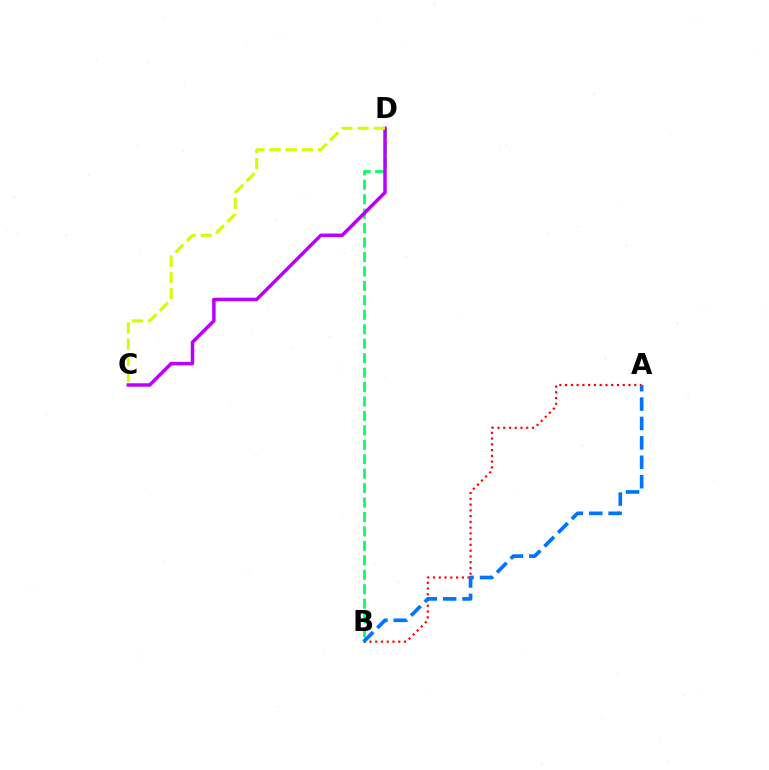{('B', 'D'): [{'color': '#00ff5c', 'line_style': 'dashed', 'thickness': 1.96}], ('A', 'B'): [{'color': '#ff0000', 'line_style': 'dotted', 'thickness': 1.57}, {'color': '#0074ff', 'line_style': 'dashed', 'thickness': 2.64}], ('C', 'D'): [{'color': '#b900ff', 'line_style': 'solid', 'thickness': 2.5}, {'color': '#d1ff00', 'line_style': 'dashed', 'thickness': 2.2}]}